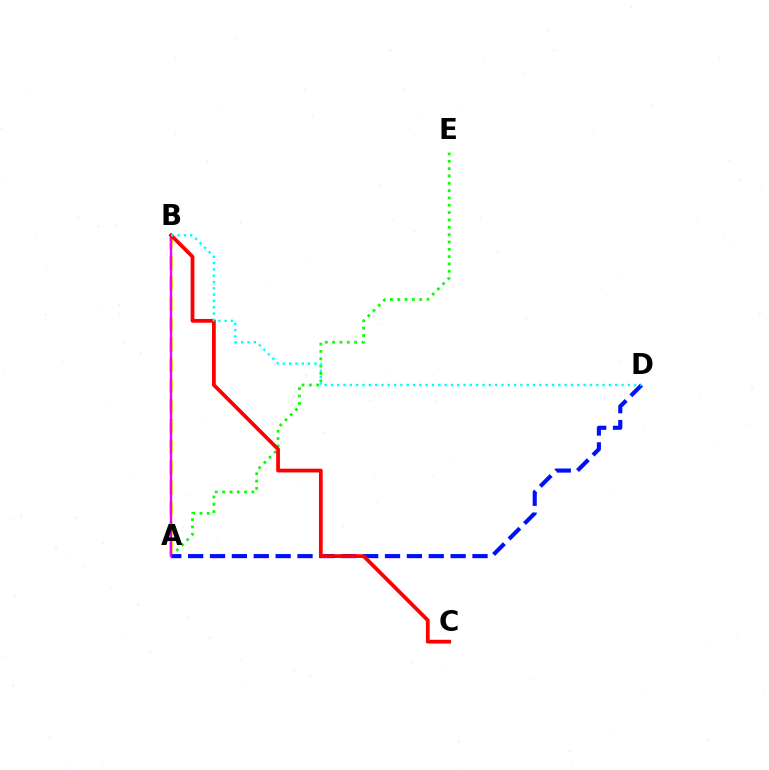{('A', 'E'): [{'color': '#08ff00', 'line_style': 'dotted', 'thickness': 1.99}], ('A', 'B'): [{'color': '#fcf500', 'line_style': 'dashed', 'thickness': 2.77}, {'color': '#ee00ff', 'line_style': 'solid', 'thickness': 1.69}], ('A', 'D'): [{'color': '#0010ff', 'line_style': 'dashed', 'thickness': 2.97}], ('B', 'C'): [{'color': '#ff0000', 'line_style': 'solid', 'thickness': 2.71}], ('B', 'D'): [{'color': '#00fff6', 'line_style': 'dotted', 'thickness': 1.72}]}